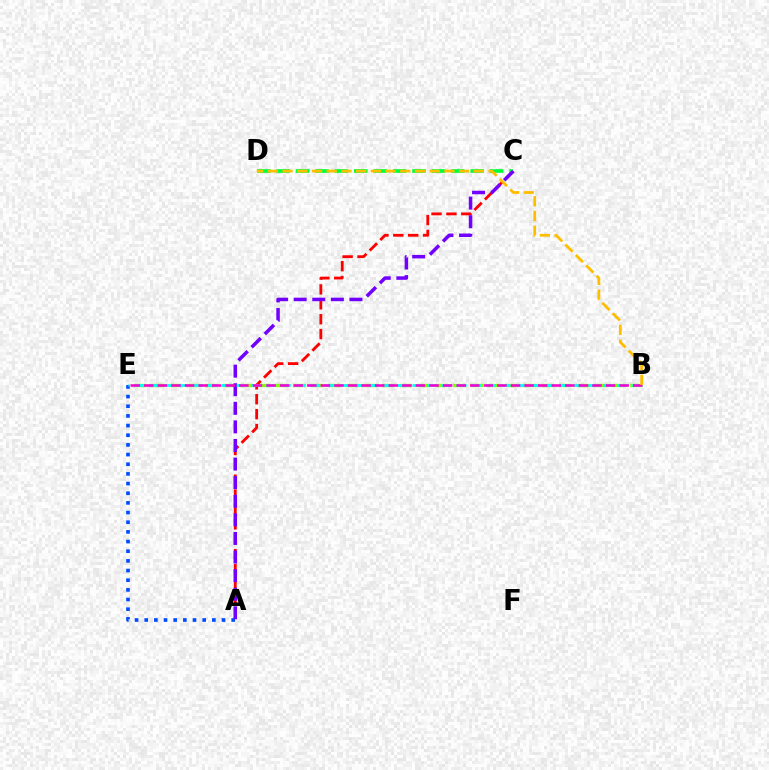{('B', 'E'): [{'color': '#84ff00', 'line_style': 'dashed', 'thickness': 2.41}, {'color': '#00fff6', 'line_style': 'dashed', 'thickness': 1.99}, {'color': '#ff00cf', 'line_style': 'dashed', 'thickness': 1.85}], ('A', 'C'): [{'color': '#ff0000', 'line_style': 'dashed', 'thickness': 2.02}, {'color': '#7200ff', 'line_style': 'dashed', 'thickness': 2.53}], ('C', 'D'): [{'color': '#00ff39', 'line_style': 'dashed', 'thickness': 2.64}], ('A', 'E'): [{'color': '#004bff', 'line_style': 'dotted', 'thickness': 2.63}], ('B', 'D'): [{'color': '#ffbd00', 'line_style': 'dashed', 'thickness': 2.0}]}